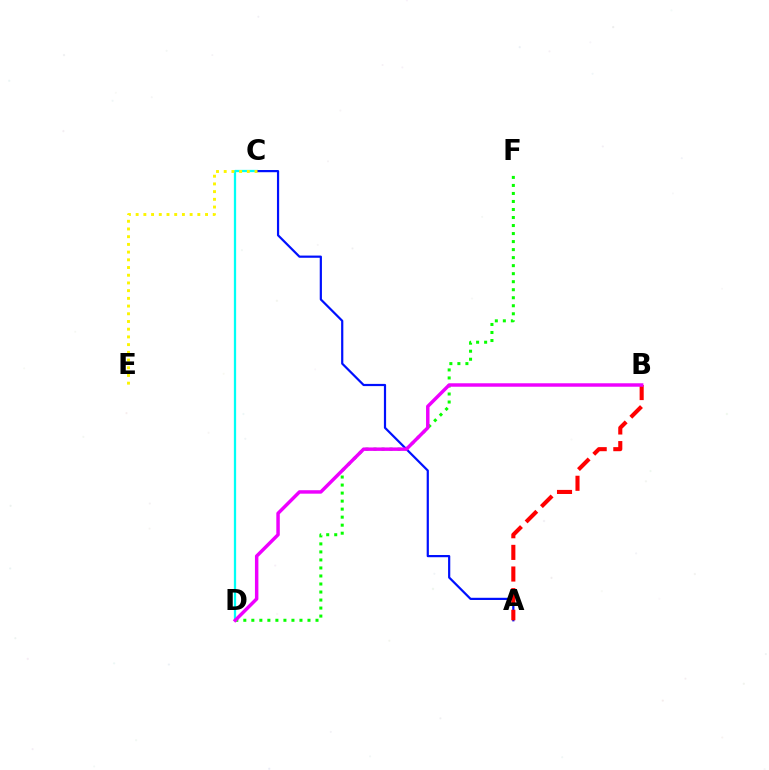{('C', 'D'): [{'color': '#00fff6', 'line_style': 'solid', 'thickness': 1.64}], ('D', 'F'): [{'color': '#08ff00', 'line_style': 'dotted', 'thickness': 2.18}], ('A', 'C'): [{'color': '#0010ff', 'line_style': 'solid', 'thickness': 1.59}], ('A', 'B'): [{'color': '#ff0000', 'line_style': 'dashed', 'thickness': 2.94}], ('B', 'D'): [{'color': '#ee00ff', 'line_style': 'solid', 'thickness': 2.49}], ('C', 'E'): [{'color': '#fcf500', 'line_style': 'dotted', 'thickness': 2.09}]}